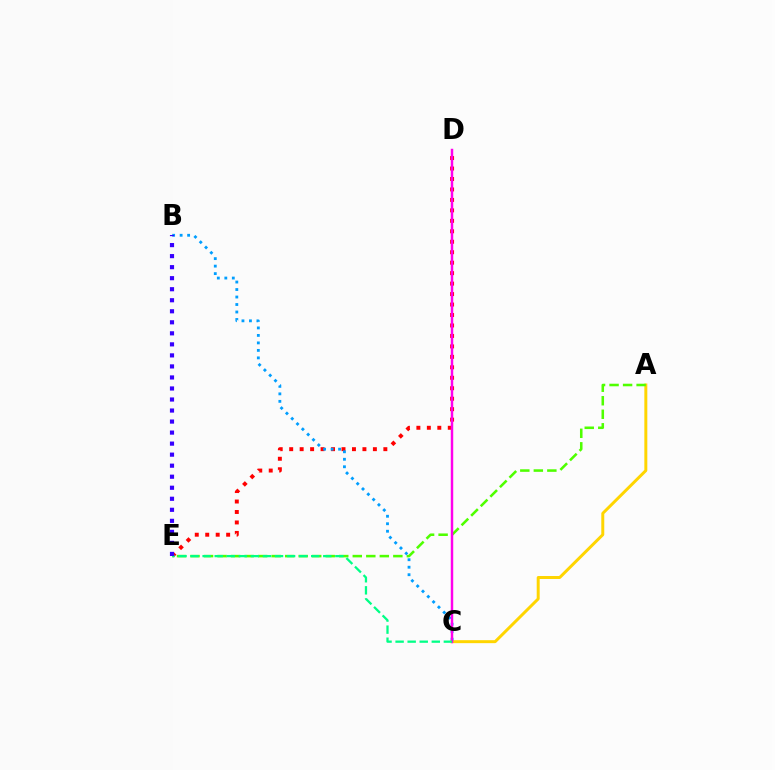{('A', 'C'): [{'color': '#ffd500', 'line_style': 'solid', 'thickness': 2.14}], ('D', 'E'): [{'color': '#ff0000', 'line_style': 'dotted', 'thickness': 2.84}], ('A', 'E'): [{'color': '#4fff00', 'line_style': 'dashed', 'thickness': 1.84}], ('B', 'C'): [{'color': '#009eff', 'line_style': 'dotted', 'thickness': 2.03}], ('C', 'D'): [{'color': '#ff00ed', 'line_style': 'solid', 'thickness': 1.76}], ('C', 'E'): [{'color': '#00ff86', 'line_style': 'dashed', 'thickness': 1.64}], ('B', 'E'): [{'color': '#3700ff', 'line_style': 'dotted', 'thickness': 3.0}]}